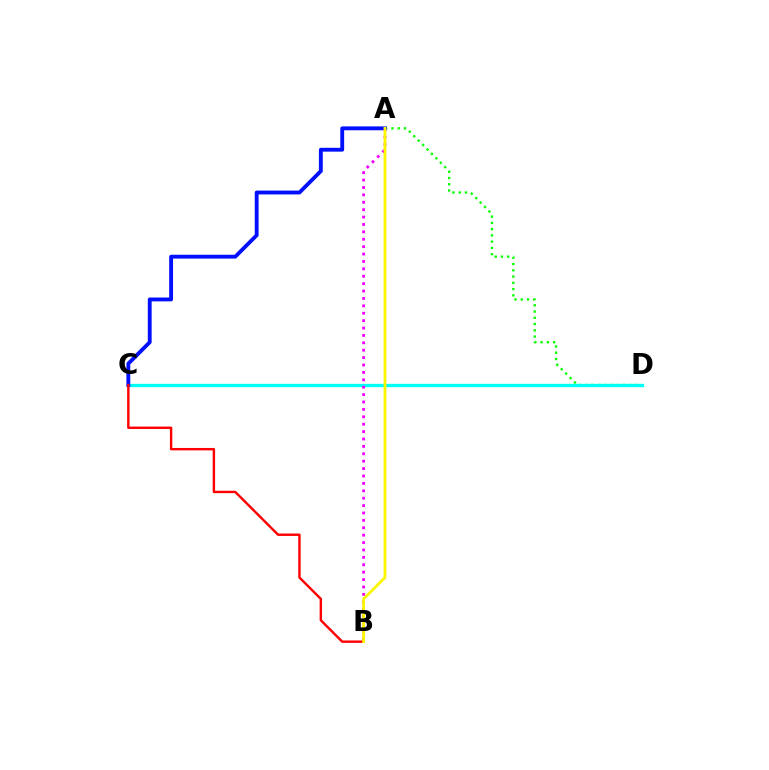{('A', 'D'): [{'color': '#08ff00', 'line_style': 'dotted', 'thickness': 1.7}], ('C', 'D'): [{'color': '#00fff6', 'line_style': 'solid', 'thickness': 2.4}], ('A', 'C'): [{'color': '#0010ff', 'line_style': 'solid', 'thickness': 2.77}], ('A', 'B'): [{'color': '#ee00ff', 'line_style': 'dotted', 'thickness': 2.01}, {'color': '#fcf500', 'line_style': 'solid', 'thickness': 2.01}], ('B', 'C'): [{'color': '#ff0000', 'line_style': 'solid', 'thickness': 1.73}]}